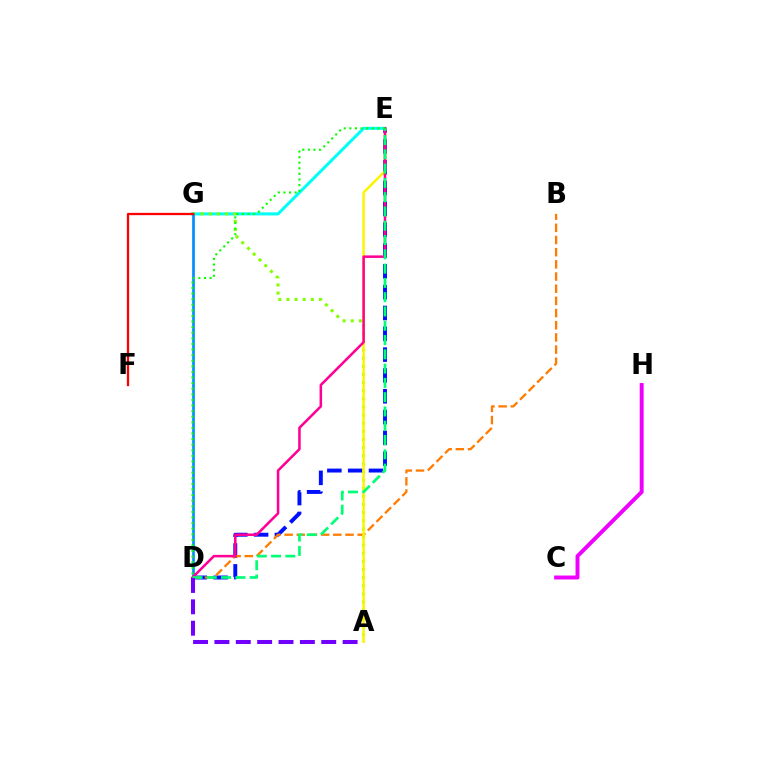{('D', 'E'): [{'color': '#0010ff', 'line_style': 'dashed', 'thickness': 2.83}, {'color': '#ff0094', 'line_style': 'solid', 'thickness': 1.83}, {'color': '#00ff74', 'line_style': 'dashed', 'thickness': 1.94}, {'color': '#08ff00', 'line_style': 'dotted', 'thickness': 1.52}], ('E', 'G'): [{'color': '#00fff6', 'line_style': 'solid', 'thickness': 2.19}], ('B', 'D'): [{'color': '#ff7c00', 'line_style': 'dashed', 'thickness': 1.65}], ('A', 'G'): [{'color': '#84ff00', 'line_style': 'dotted', 'thickness': 2.21}], ('C', 'H'): [{'color': '#ee00ff', 'line_style': 'solid', 'thickness': 2.83}], ('A', 'E'): [{'color': '#fcf500', 'line_style': 'solid', 'thickness': 1.79}], ('D', 'G'): [{'color': '#008cff', 'line_style': 'solid', 'thickness': 1.92}], ('F', 'G'): [{'color': '#ff0000', 'line_style': 'solid', 'thickness': 1.65}], ('A', 'D'): [{'color': '#7200ff', 'line_style': 'dashed', 'thickness': 2.9}]}